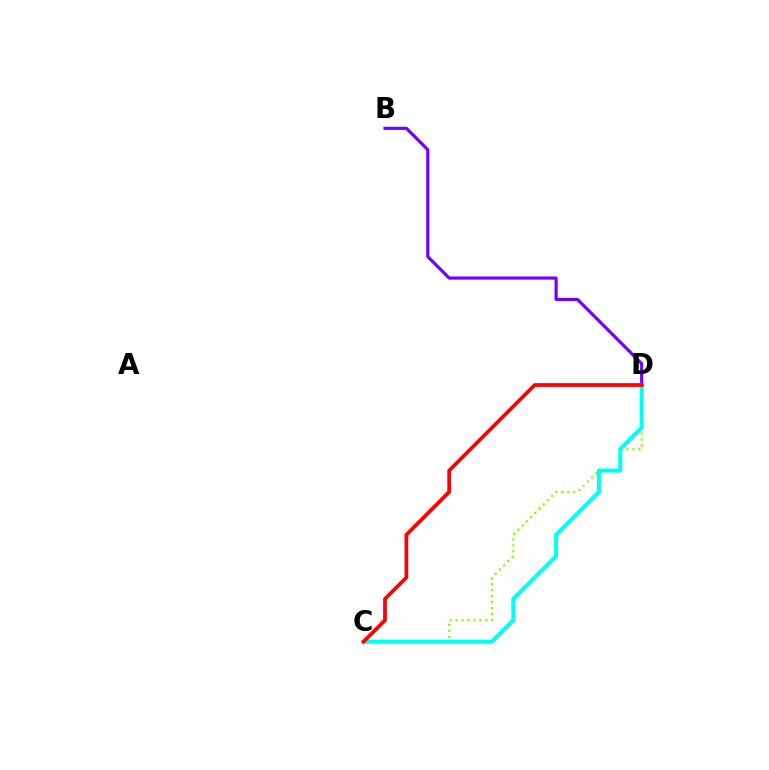{('B', 'D'): [{'color': '#7200ff', 'line_style': 'solid', 'thickness': 2.27}], ('C', 'D'): [{'color': '#84ff00', 'line_style': 'dotted', 'thickness': 1.62}, {'color': '#00fff6', 'line_style': 'solid', 'thickness': 2.93}, {'color': '#ff0000', 'line_style': 'solid', 'thickness': 2.68}]}